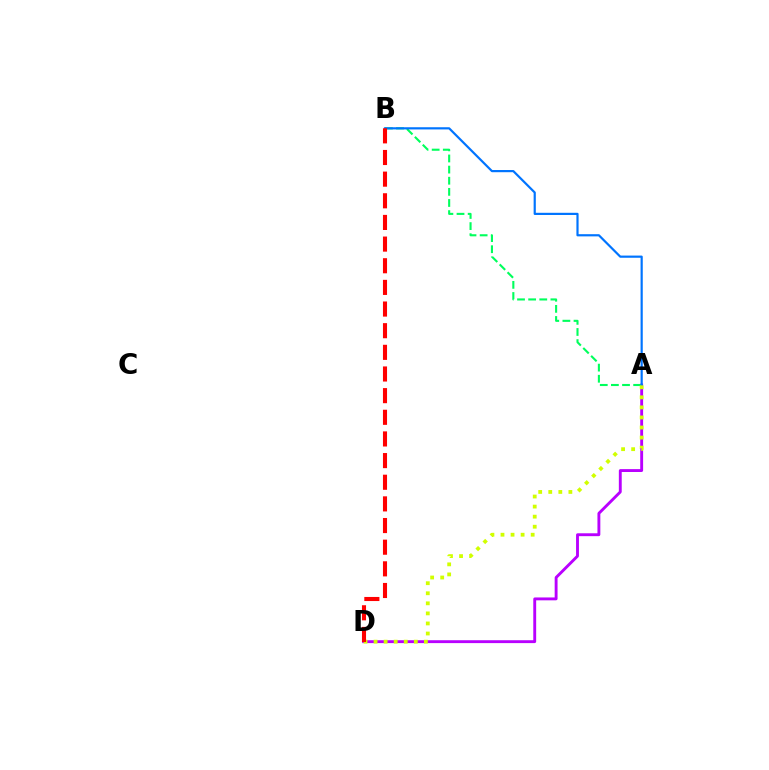{('A', 'D'): [{'color': '#b900ff', 'line_style': 'solid', 'thickness': 2.07}, {'color': '#d1ff00', 'line_style': 'dotted', 'thickness': 2.73}], ('A', 'B'): [{'color': '#00ff5c', 'line_style': 'dashed', 'thickness': 1.51}, {'color': '#0074ff', 'line_style': 'solid', 'thickness': 1.58}], ('B', 'D'): [{'color': '#ff0000', 'line_style': 'dashed', 'thickness': 2.94}]}